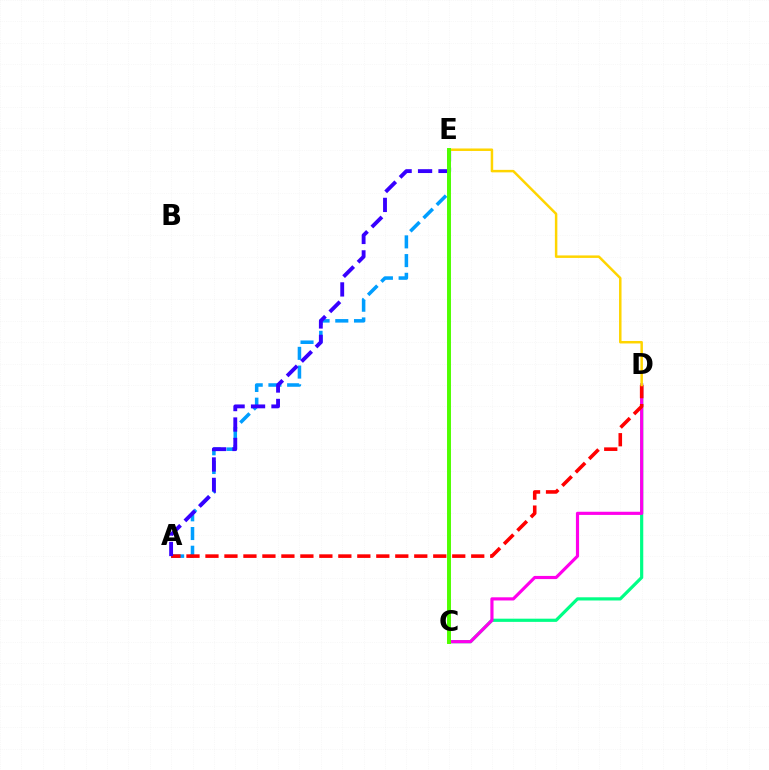{('C', 'D'): [{'color': '#00ff86', 'line_style': 'solid', 'thickness': 2.3}, {'color': '#ff00ed', 'line_style': 'solid', 'thickness': 2.28}], ('A', 'E'): [{'color': '#009eff', 'line_style': 'dashed', 'thickness': 2.54}, {'color': '#3700ff', 'line_style': 'dashed', 'thickness': 2.78}], ('A', 'D'): [{'color': '#ff0000', 'line_style': 'dashed', 'thickness': 2.58}], ('D', 'E'): [{'color': '#ffd500', 'line_style': 'solid', 'thickness': 1.79}], ('C', 'E'): [{'color': '#4fff00', 'line_style': 'solid', 'thickness': 2.84}]}